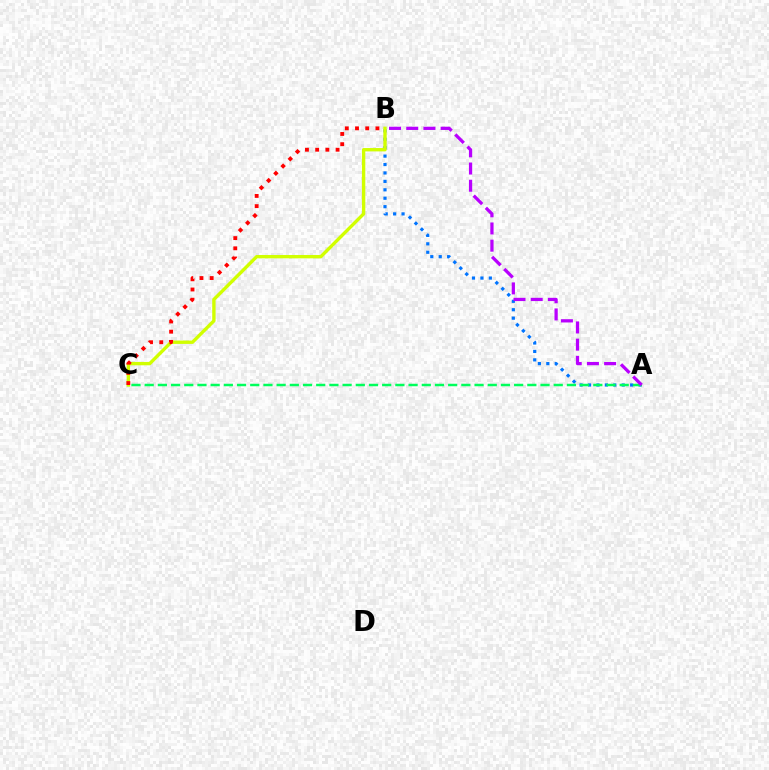{('A', 'B'): [{'color': '#0074ff', 'line_style': 'dotted', 'thickness': 2.29}, {'color': '#b900ff', 'line_style': 'dashed', 'thickness': 2.34}], ('B', 'C'): [{'color': '#d1ff00', 'line_style': 'solid', 'thickness': 2.42}, {'color': '#ff0000', 'line_style': 'dotted', 'thickness': 2.77}], ('A', 'C'): [{'color': '#00ff5c', 'line_style': 'dashed', 'thickness': 1.79}]}